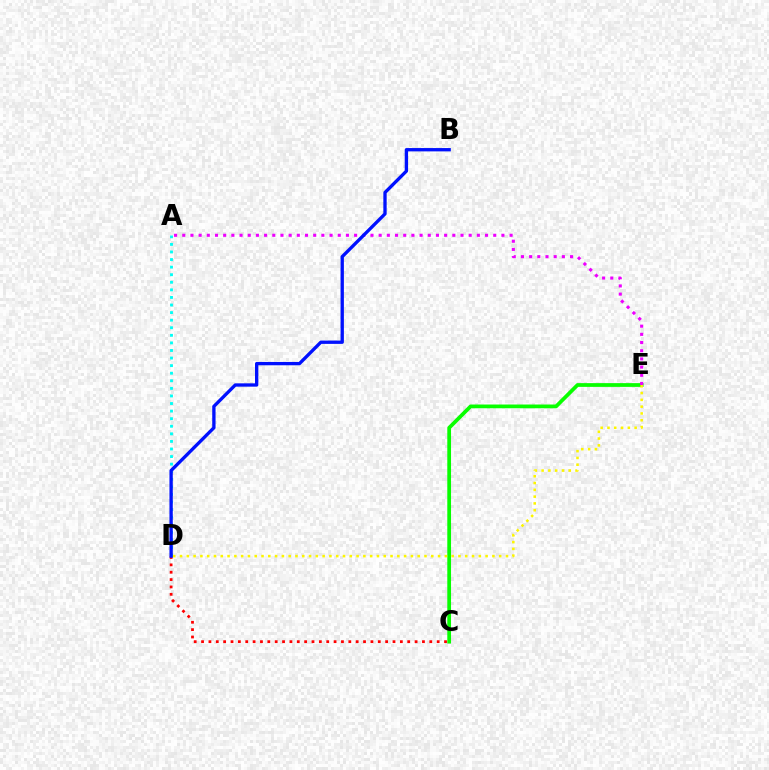{('A', 'D'): [{'color': '#00fff6', 'line_style': 'dotted', 'thickness': 2.06}], ('C', 'E'): [{'color': '#08ff00', 'line_style': 'solid', 'thickness': 2.69}], ('C', 'D'): [{'color': '#ff0000', 'line_style': 'dotted', 'thickness': 2.0}], ('D', 'E'): [{'color': '#fcf500', 'line_style': 'dotted', 'thickness': 1.84}], ('A', 'E'): [{'color': '#ee00ff', 'line_style': 'dotted', 'thickness': 2.22}], ('B', 'D'): [{'color': '#0010ff', 'line_style': 'solid', 'thickness': 2.39}]}